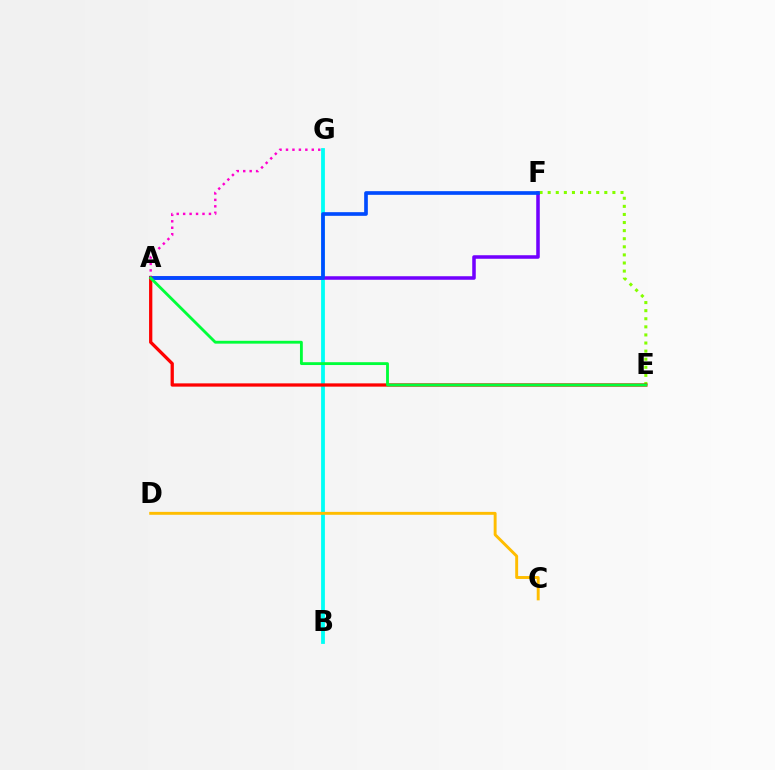{('B', 'G'): [{'color': '#00fff6', 'line_style': 'solid', 'thickness': 2.73}], ('A', 'F'): [{'color': '#7200ff', 'line_style': 'solid', 'thickness': 2.54}, {'color': '#004bff', 'line_style': 'solid', 'thickness': 2.64}], ('A', 'G'): [{'color': '#ff00cf', 'line_style': 'dotted', 'thickness': 1.75}], ('E', 'F'): [{'color': '#84ff00', 'line_style': 'dotted', 'thickness': 2.2}], ('C', 'D'): [{'color': '#ffbd00', 'line_style': 'solid', 'thickness': 2.1}], ('A', 'E'): [{'color': '#ff0000', 'line_style': 'solid', 'thickness': 2.36}, {'color': '#00ff39', 'line_style': 'solid', 'thickness': 2.05}]}